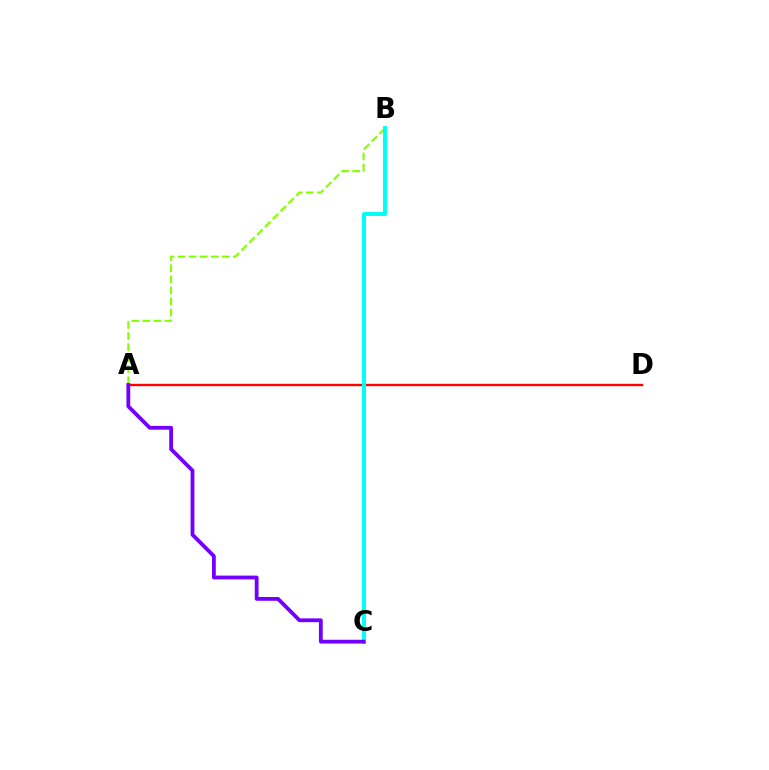{('A', 'D'): [{'color': '#ff0000', 'line_style': 'solid', 'thickness': 1.71}], ('A', 'B'): [{'color': '#84ff00', 'line_style': 'dashed', 'thickness': 1.5}], ('B', 'C'): [{'color': '#00fff6', 'line_style': 'solid', 'thickness': 2.85}], ('A', 'C'): [{'color': '#7200ff', 'line_style': 'solid', 'thickness': 2.73}]}